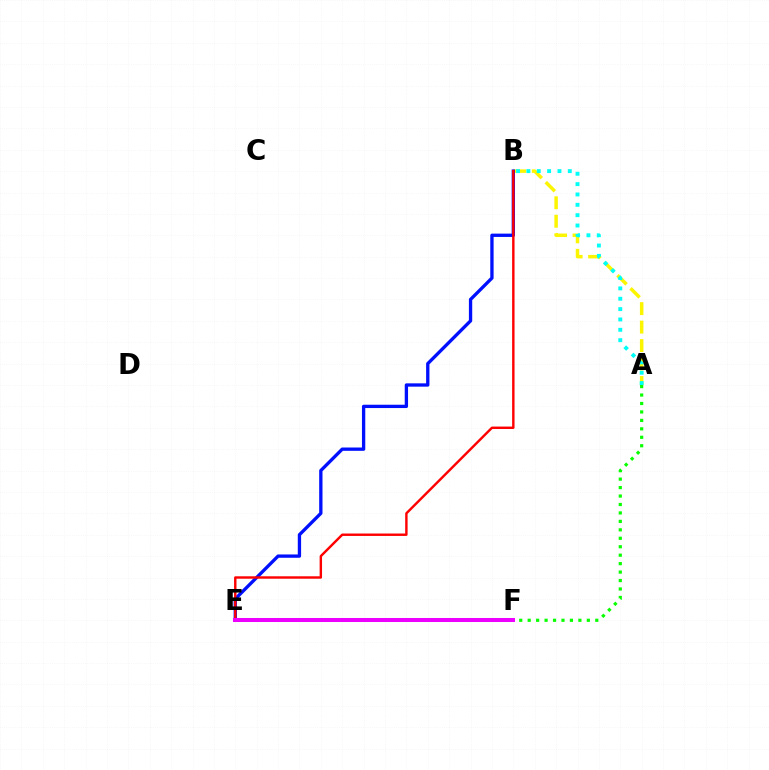{('A', 'F'): [{'color': '#08ff00', 'line_style': 'dotted', 'thickness': 2.3}], ('A', 'B'): [{'color': '#fcf500', 'line_style': 'dashed', 'thickness': 2.51}, {'color': '#00fff6', 'line_style': 'dotted', 'thickness': 2.81}], ('B', 'E'): [{'color': '#0010ff', 'line_style': 'solid', 'thickness': 2.39}, {'color': '#ff0000', 'line_style': 'solid', 'thickness': 1.74}], ('E', 'F'): [{'color': '#ee00ff', 'line_style': 'solid', 'thickness': 2.9}]}